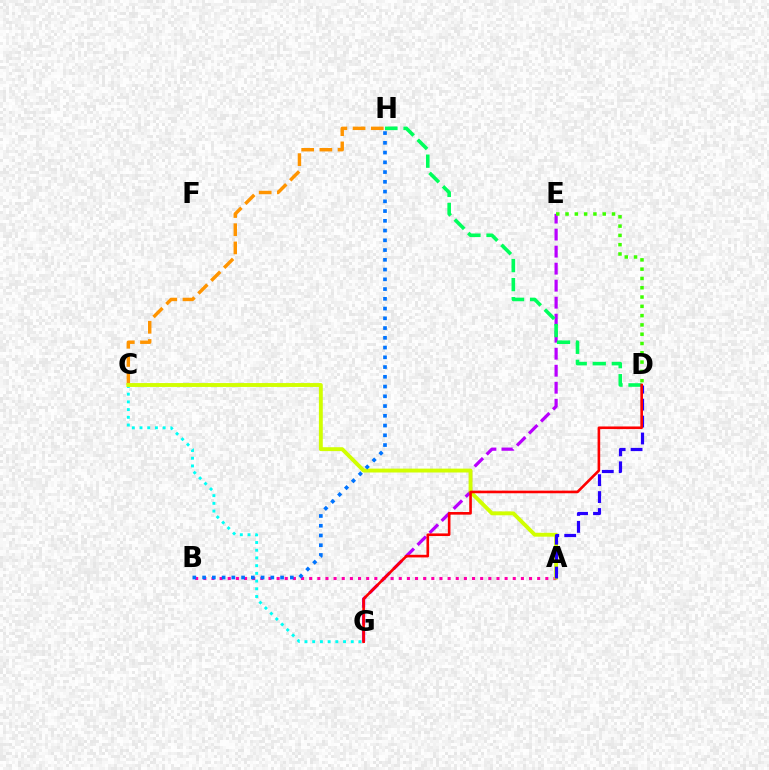{('E', 'G'): [{'color': '#b900ff', 'line_style': 'dashed', 'thickness': 2.31}], ('C', 'G'): [{'color': '#00fff6', 'line_style': 'dotted', 'thickness': 2.1}], ('A', 'B'): [{'color': '#ff00ac', 'line_style': 'dotted', 'thickness': 2.21}], ('D', 'H'): [{'color': '#00ff5c', 'line_style': 'dashed', 'thickness': 2.59}], ('C', 'H'): [{'color': '#ff9400', 'line_style': 'dashed', 'thickness': 2.47}], ('A', 'C'): [{'color': '#d1ff00', 'line_style': 'solid', 'thickness': 2.8}], ('A', 'D'): [{'color': '#2500ff', 'line_style': 'dashed', 'thickness': 2.3}], ('D', 'E'): [{'color': '#3dff00', 'line_style': 'dotted', 'thickness': 2.52}], ('D', 'G'): [{'color': '#ff0000', 'line_style': 'solid', 'thickness': 1.89}], ('B', 'H'): [{'color': '#0074ff', 'line_style': 'dotted', 'thickness': 2.65}]}